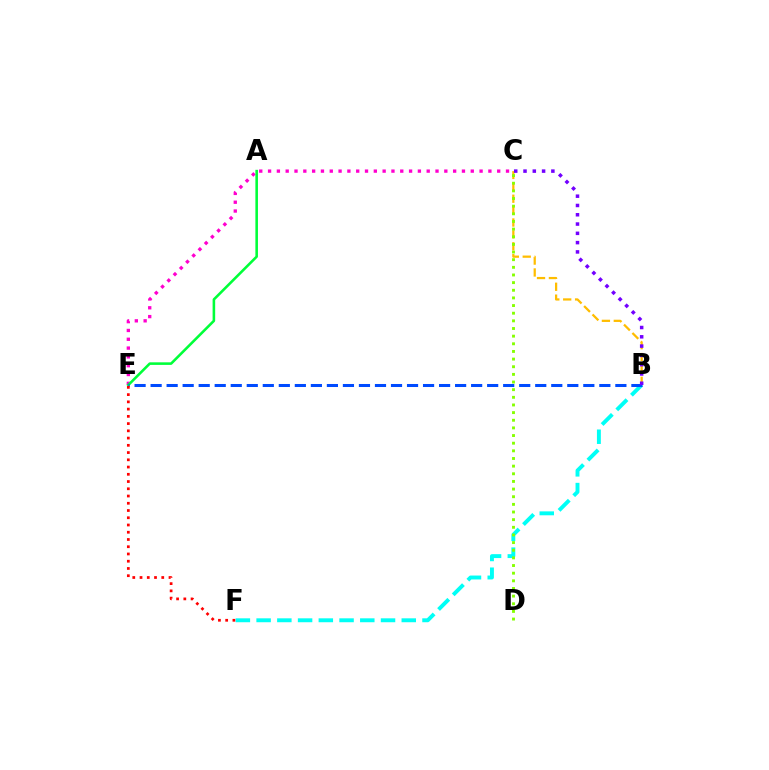{('B', 'F'): [{'color': '#00fff6', 'line_style': 'dashed', 'thickness': 2.82}], ('C', 'E'): [{'color': '#ff00cf', 'line_style': 'dotted', 'thickness': 2.39}], ('B', 'C'): [{'color': '#ffbd00', 'line_style': 'dashed', 'thickness': 1.62}, {'color': '#7200ff', 'line_style': 'dotted', 'thickness': 2.52}], ('C', 'D'): [{'color': '#84ff00', 'line_style': 'dotted', 'thickness': 2.08}], ('A', 'E'): [{'color': '#00ff39', 'line_style': 'solid', 'thickness': 1.86}], ('B', 'E'): [{'color': '#004bff', 'line_style': 'dashed', 'thickness': 2.18}], ('E', 'F'): [{'color': '#ff0000', 'line_style': 'dotted', 'thickness': 1.97}]}